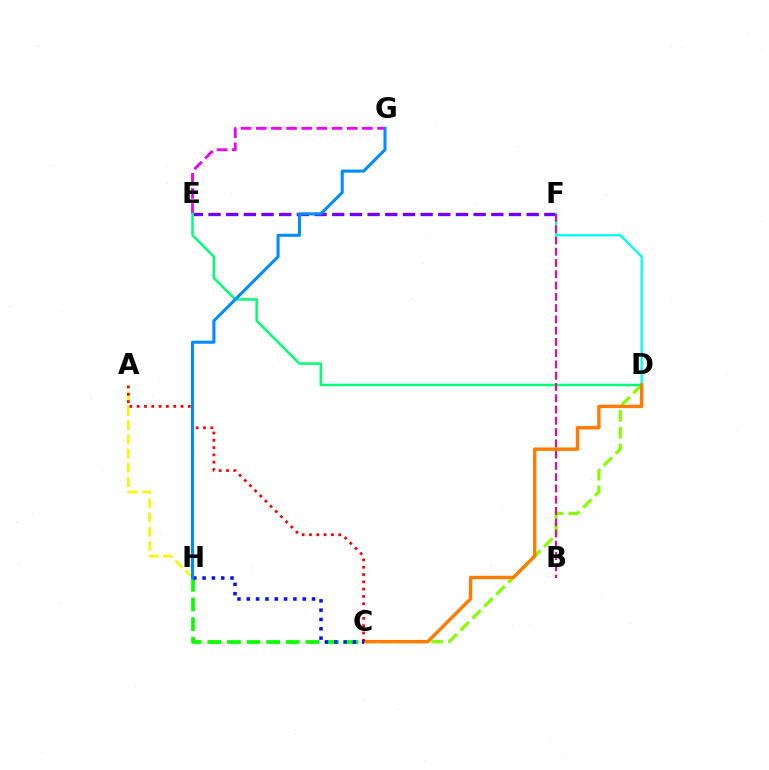{('C', 'D'): [{'color': '#84ff00', 'line_style': 'dashed', 'thickness': 2.3}, {'color': '#ff7c00', 'line_style': 'solid', 'thickness': 2.46}], ('E', 'F'): [{'color': '#7200ff', 'line_style': 'dashed', 'thickness': 2.4}], ('E', 'G'): [{'color': '#ee00ff', 'line_style': 'dashed', 'thickness': 2.06}], ('D', 'E'): [{'color': '#00ff74', 'line_style': 'solid', 'thickness': 1.8}], ('D', 'F'): [{'color': '#00fff6', 'line_style': 'solid', 'thickness': 1.68}], ('A', 'H'): [{'color': '#fcf500', 'line_style': 'dashed', 'thickness': 1.93}], ('B', 'F'): [{'color': '#ff0094', 'line_style': 'dashed', 'thickness': 1.53}], ('C', 'H'): [{'color': '#08ff00', 'line_style': 'dashed', 'thickness': 2.66}, {'color': '#0010ff', 'line_style': 'dotted', 'thickness': 2.53}], ('A', 'C'): [{'color': '#ff0000', 'line_style': 'dotted', 'thickness': 1.99}], ('G', 'H'): [{'color': '#008cff', 'line_style': 'solid', 'thickness': 2.2}]}